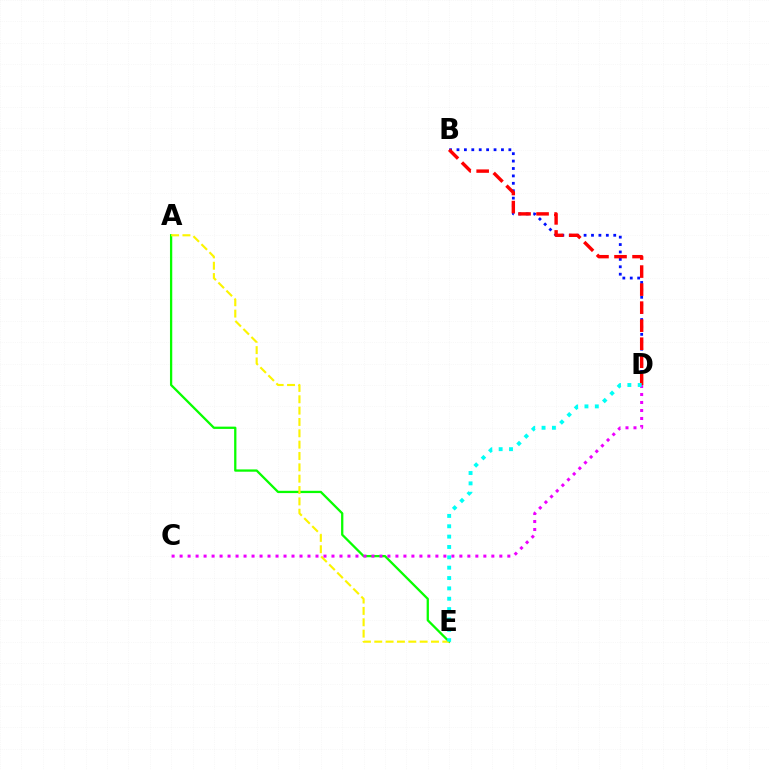{('B', 'D'): [{'color': '#0010ff', 'line_style': 'dotted', 'thickness': 2.01}, {'color': '#ff0000', 'line_style': 'dashed', 'thickness': 2.45}], ('A', 'E'): [{'color': '#08ff00', 'line_style': 'solid', 'thickness': 1.64}, {'color': '#fcf500', 'line_style': 'dashed', 'thickness': 1.54}], ('C', 'D'): [{'color': '#ee00ff', 'line_style': 'dotted', 'thickness': 2.17}], ('D', 'E'): [{'color': '#00fff6', 'line_style': 'dotted', 'thickness': 2.81}]}